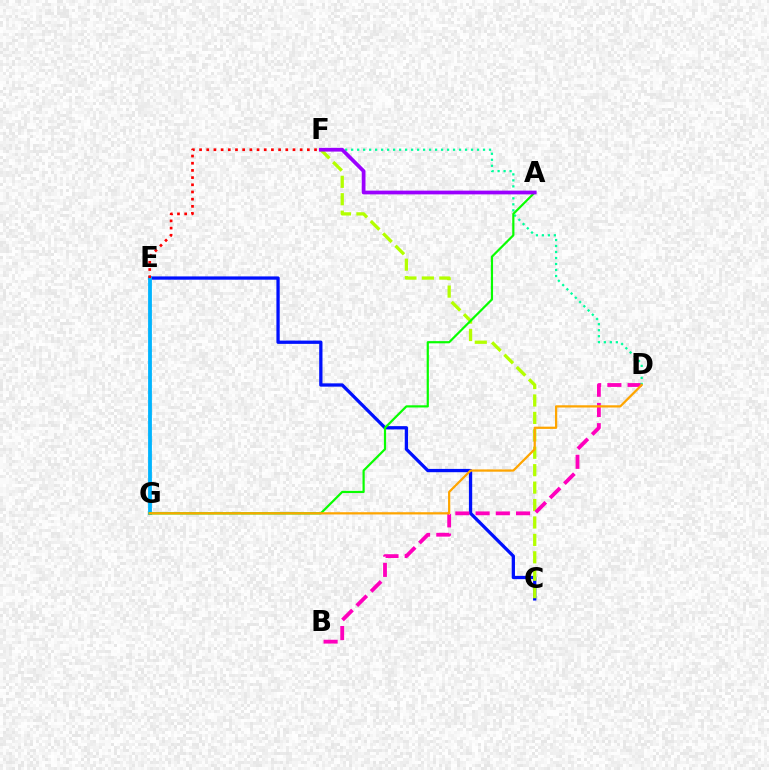{('C', 'E'): [{'color': '#0010ff', 'line_style': 'solid', 'thickness': 2.37}], ('C', 'F'): [{'color': '#b3ff00', 'line_style': 'dashed', 'thickness': 2.37}], ('B', 'D'): [{'color': '#ff00bd', 'line_style': 'dashed', 'thickness': 2.75}], ('D', 'F'): [{'color': '#00ff9d', 'line_style': 'dotted', 'thickness': 1.63}], ('E', 'G'): [{'color': '#00b5ff', 'line_style': 'solid', 'thickness': 2.74}], ('A', 'G'): [{'color': '#08ff00', 'line_style': 'solid', 'thickness': 1.58}], ('E', 'F'): [{'color': '#ff0000', 'line_style': 'dotted', 'thickness': 1.95}], ('A', 'F'): [{'color': '#9b00ff', 'line_style': 'solid', 'thickness': 2.7}], ('D', 'G'): [{'color': '#ffa500', 'line_style': 'solid', 'thickness': 1.62}]}